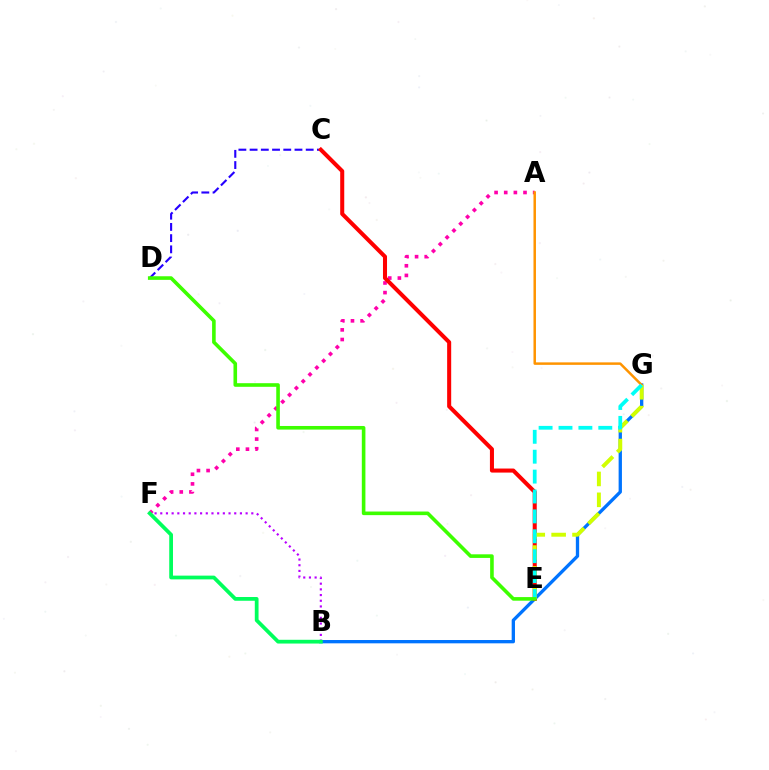{('A', 'F'): [{'color': '#ff00ac', 'line_style': 'dotted', 'thickness': 2.62}], ('C', 'D'): [{'color': '#2500ff', 'line_style': 'dashed', 'thickness': 1.52}], ('B', 'G'): [{'color': '#0074ff', 'line_style': 'solid', 'thickness': 2.38}], ('C', 'E'): [{'color': '#ff0000', 'line_style': 'solid', 'thickness': 2.91}], ('A', 'G'): [{'color': '#ff9400', 'line_style': 'solid', 'thickness': 1.79}], ('E', 'G'): [{'color': '#d1ff00', 'line_style': 'dashed', 'thickness': 2.84}, {'color': '#00fff6', 'line_style': 'dashed', 'thickness': 2.7}], ('B', 'F'): [{'color': '#b900ff', 'line_style': 'dotted', 'thickness': 1.55}, {'color': '#00ff5c', 'line_style': 'solid', 'thickness': 2.7}], ('D', 'E'): [{'color': '#3dff00', 'line_style': 'solid', 'thickness': 2.6}]}